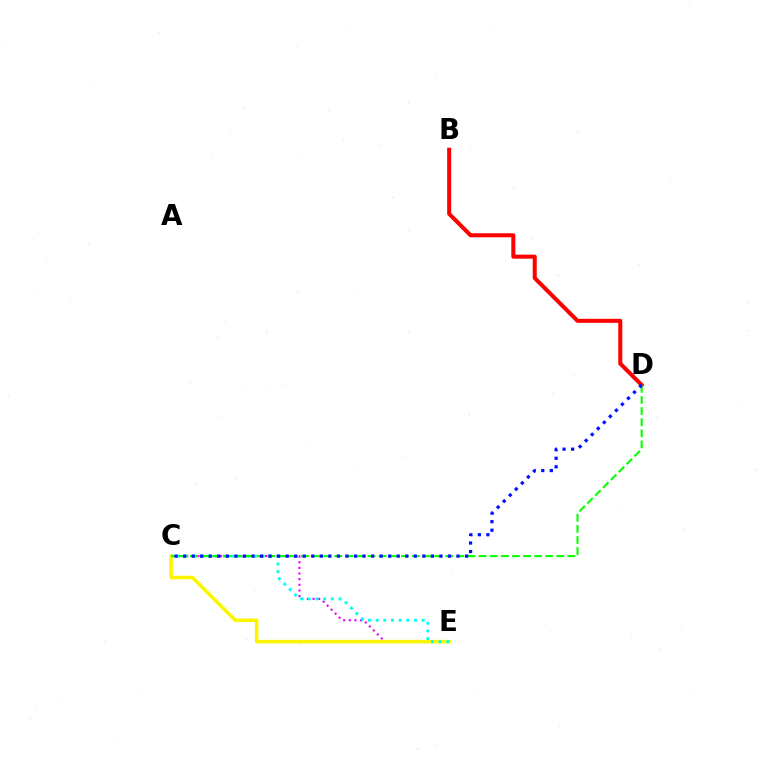{('C', 'E'): [{'color': '#ee00ff', 'line_style': 'dotted', 'thickness': 1.53}, {'color': '#fcf500', 'line_style': 'solid', 'thickness': 2.57}, {'color': '#00fff6', 'line_style': 'dotted', 'thickness': 2.08}], ('B', 'D'): [{'color': '#ff0000', 'line_style': 'solid', 'thickness': 2.9}], ('C', 'D'): [{'color': '#08ff00', 'line_style': 'dashed', 'thickness': 1.51}, {'color': '#0010ff', 'line_style': 'dotted', 'thickness': 2.32}]}